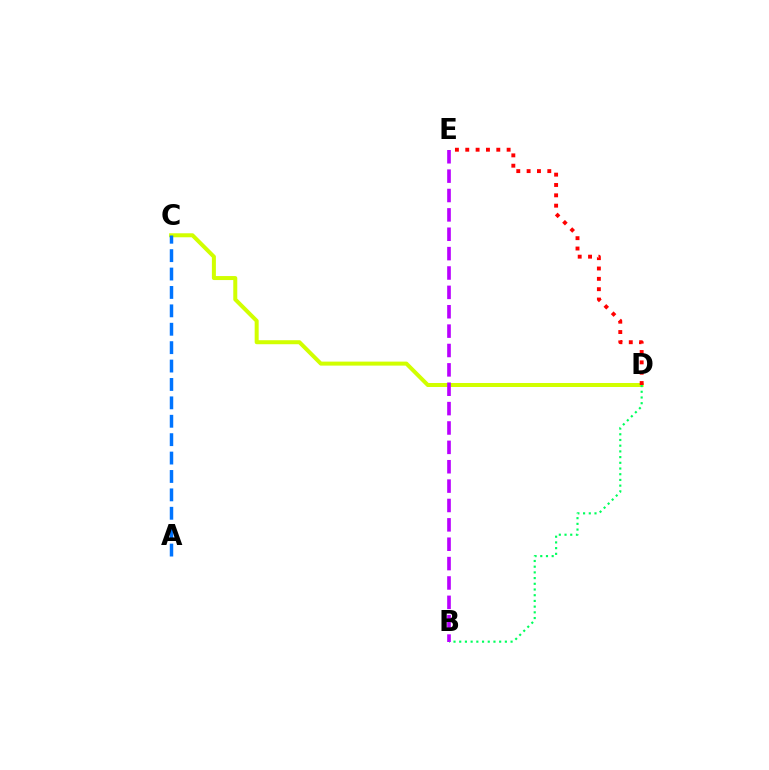{('C', 'D'): [{'color': '#d1ff00', 'line_style': 'solid', 'thickness': 2.88}], ('B', 'D'): [{'color': '#00ff5c', 'line_style': 'dotted', 'thickness': 1.55}], ('B', 'E'): [{'color': '#b900ff', 'line_style': 'dashed', 'thickness': 2.63}], ('A', 'C'): [{'color': '#0074ff', 'line_style': 'dashed', 'thickness': 2.5}], ('D', 'E'): [{'color': '#ff0000', 'line_style': 'dotted', 'thickness': 2.81}]}